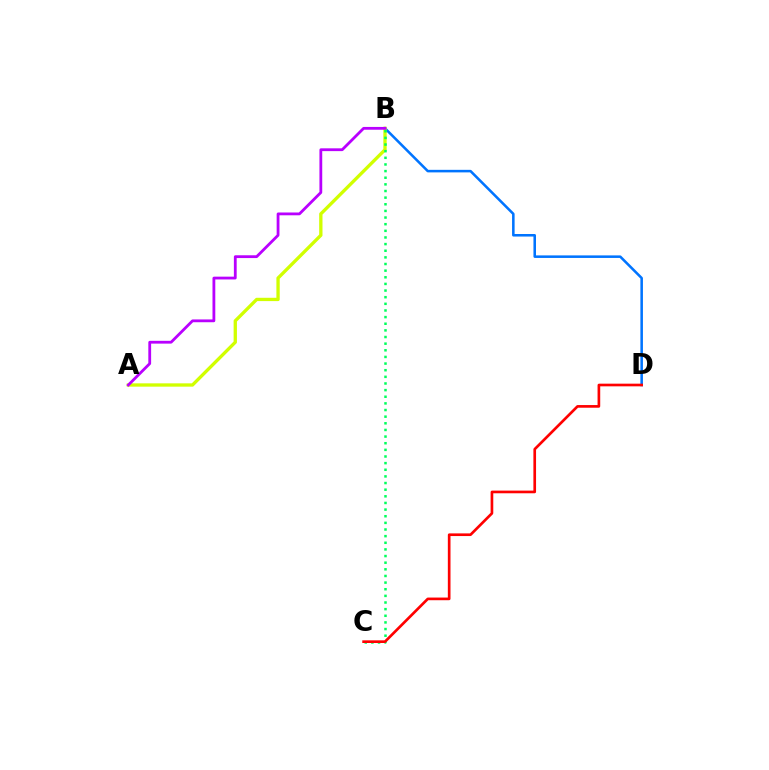{('B', 'D'): [{'color': '#0074ff', 'line_style': 'solid', 'thickness': 1.83}], ('A', 'B'): [{'color': '#d1ff00', 'line_style': 'solid', 'thickness': 2.39}, {'color': '#b900ff', 'line_style': 'solid', 'thickness': 2.01}], ('B', 'C'): [{'color': '#00ff5c', 'line_style': 'dotted', 'thickness': 1.8}], ('C', 'D'): [{'color': '#ff0000', 'line_style': 'solid', 'thickness': 1.92}]}